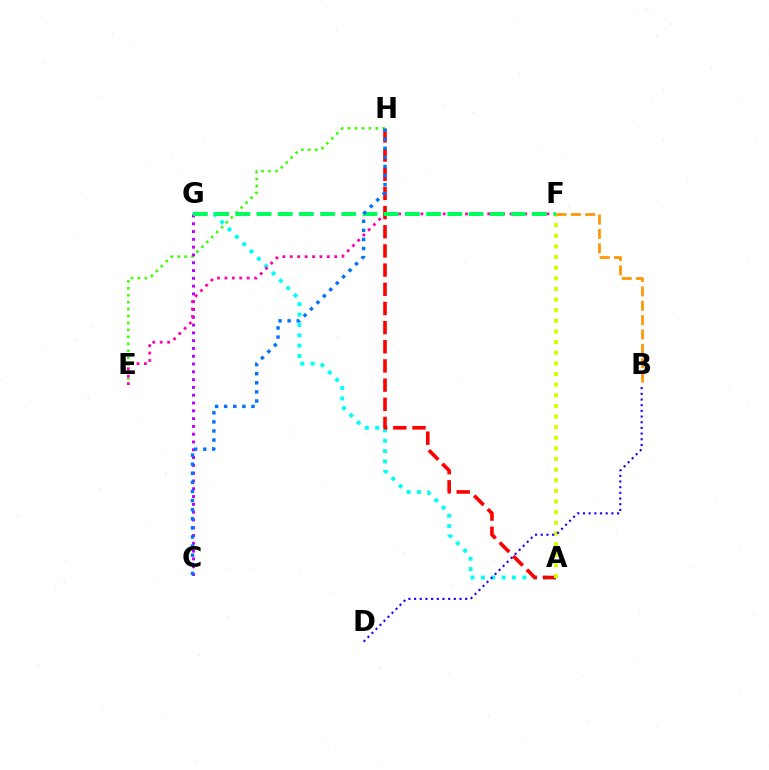{('A', 'G'): [{'color': '#00fff6', 'line_style': 'dotted', 'thickness': 2.82}], ('A', 'H'): [{'color': '#ff0000', 'line_style': 'dashed', 'thickness': 2.6}], ('E', 'H'): [{'color': '#3dff00', 'line_style': 'dotted', 'thickness': 1.89}], ('A', 'F'): [{'color': '#d1ff00', 'line_style': 'dotted', 'thickness': 2.89}], ('C', 'G'): [{'color': '#b900ff', 'line_style': 'dotted', 'thickness': 2.12}], ('B', 'D'): [{'color': '#2500ff', 'line_style': 'dotted', 'thickness': 1.54}], ('E', 'F'): [{'color': '#ff00ac', 'line_style': 'dotted', 'thickness': 2.02}], ('F', 'G'): [{'color': '#00ff5c', 'line_style': 'dashed', 'thickness': 2.88}], ('B', 'F'): [{'color': '#ff9400', 'line_style': 'dashed', 'thickness': 1.95}], ('C', 'H'): [{'color': '#0074ff', 'line_style': 'dotted', 'thickness': 2.47}]}